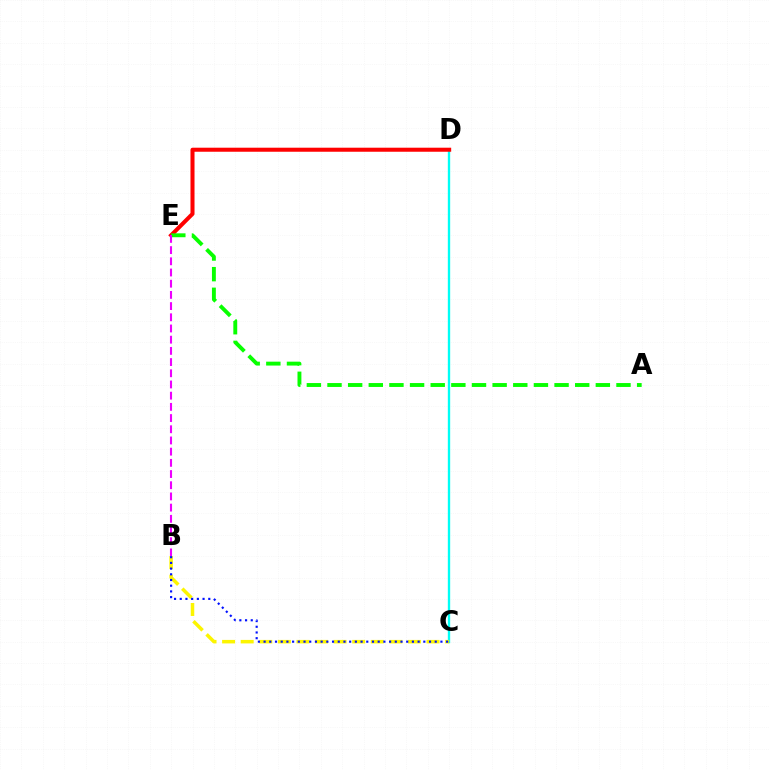{('C', 'D'): [{'color': '#00fff6', 'line_style': 'solid', 'thickness': 1.69}], ('D', 'E'): [{'color': '#ff0000', 'line_style': 'solid', 'thickness': 2.91}], ('A', 'E'): [{'color': '#08ff00', 'line_style': 'dashed', 'thickness': 2.8}], ('B', 'C'): [{'color': '#fcf500', 'line_style': 'dashed', 'thickness': 2.52}, {'color': '#0010ff', 'line_style': 'dotted', 'thickness': 1.55}], ('B', 'E'): [{'color': '#ee00ff', 'line_style': 'dashed', 'thickness': 1.52}]}